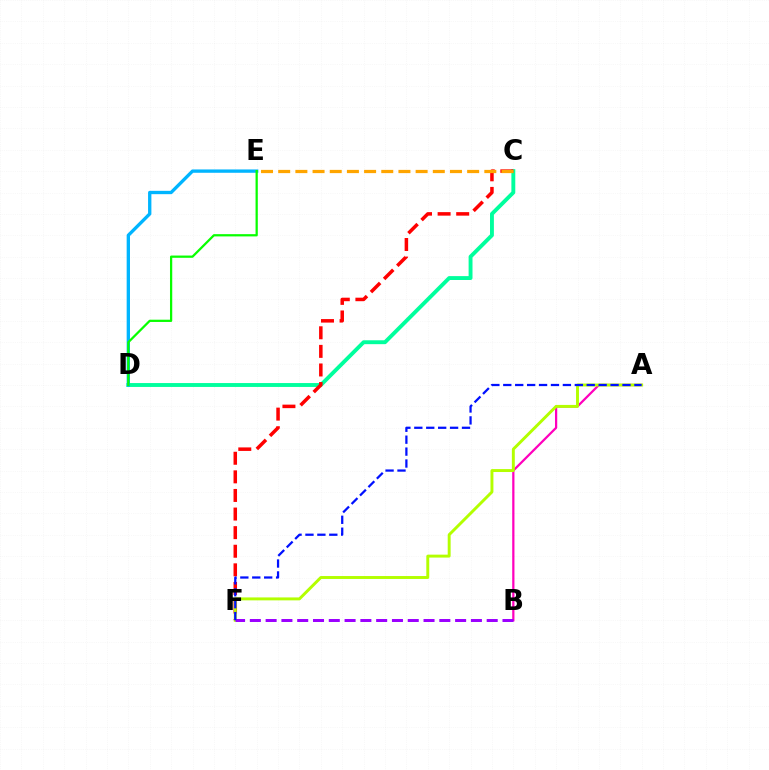{('C', 'D'): [{'color': '#00ff9d', 'line_style': 'solid', 'thickness': 2.8}], ('A', 'B'): [{'color': '#ff00bd', 'line_style': 'solid', 'thickness': 1.61}], ('D', 'E'): [{'color': '#00b5ff', 'line_style': 'solid', 'thickness': 2.4}, {'color': '#08ff00', 'line_style': 'solid', 'thickness': 1.62}], ('C', 'F'): [{'color': '#ff0000', 'line_style': 'dashed', 'thickness': 2.53}], ('A', 'F'): [{'color': '#b3ff00', 'line_style': 'solid', 'thickness': 2.11}, {'color': '#0010ff', 'line_style': 'dashed', 'thickness': 1.62}], ('C', 'E'): [{'color': '#ffa500', 'line_style': 'dashed', 'thickness': 2.33}], ('B', 'F'): [{'color': '#9b00ff', 'line_style': 'dashed', 'thickness': 2.15}]}